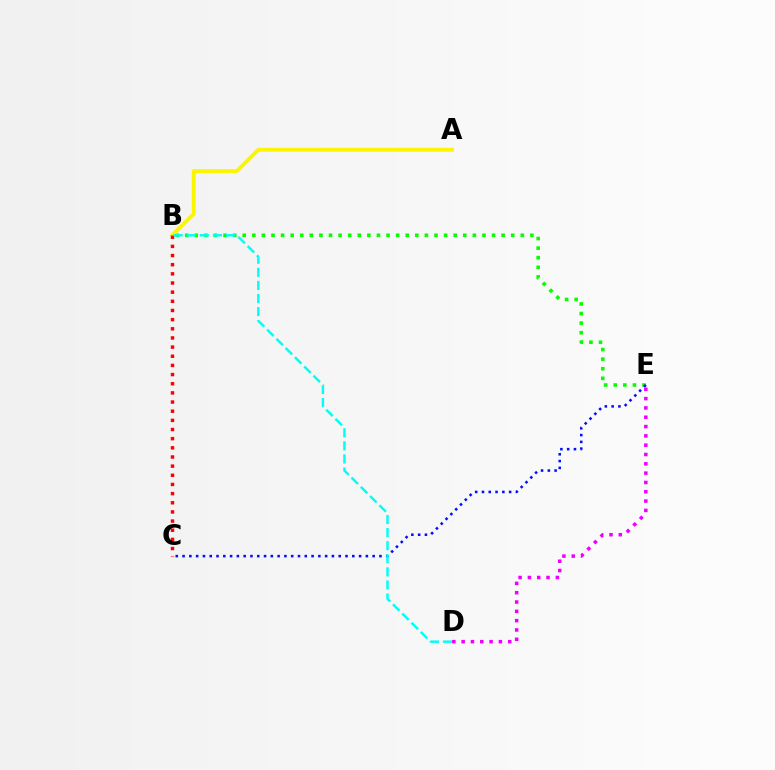{('B', 'E'): [{'color': '#08ff00', 'line_style': 'dotted', 'thickness': 2.61}], ('A', 'B'): [{'color': '#fcf500', 'line_style': 'solid', 'thickness': 2.77}], ('C', 'E'): [{'color': '#0010ff', 'line_style': 'dotted', 'thickness': 1.84}], ('B', 'C'): [{'color': '#ff0000', 'line_style': 'dotted', 'thickness': 2.49}], ('B', 'D'): [{'color': '#00fff6', 'line_style': 'dashed', 'thickness': 1.78}], ('D', 'E'): [{'color': '#ee00ff', 'line_style': 'dotted', 'thickness': 2.53}]}